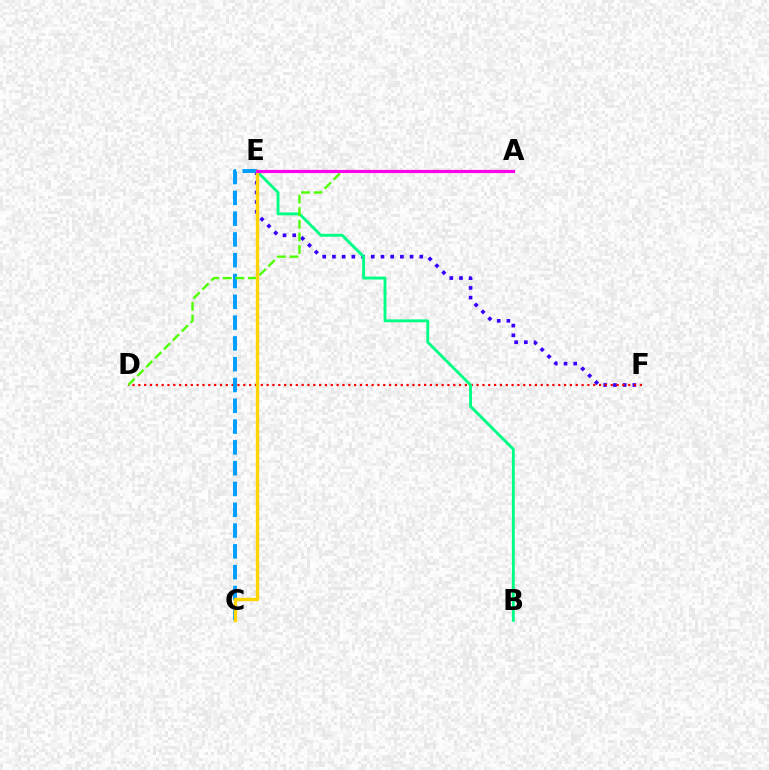{('E', 'F'): [{'color': '#3700ff', 'line_style': 'dotted', 'thickness': 2.64}], ('D', 'F'): [{'color': '#ff0000', 'line_style': 'dotted', 'thickness': 1.58}], ('B', 'E'): [{'color': '#00ff86', 'line_style': 'solid', 'thickness': 2.08}], ('C', 'E'): [{'color': '#009eff', 'line_style': 'dashed', 'thickness': 2.83}, {'color': '#ffd500', 'line_style': 'solid', 'thickness': 2.43}], ('A', 'D'): [{'color': '#4fff00', 'line_style': 'dashed', 'thickness': 1.71}], ('A', 'E'): [{'color': '#ff00ed', 'line_style': 'solid', 'thickness': 2.29}]}